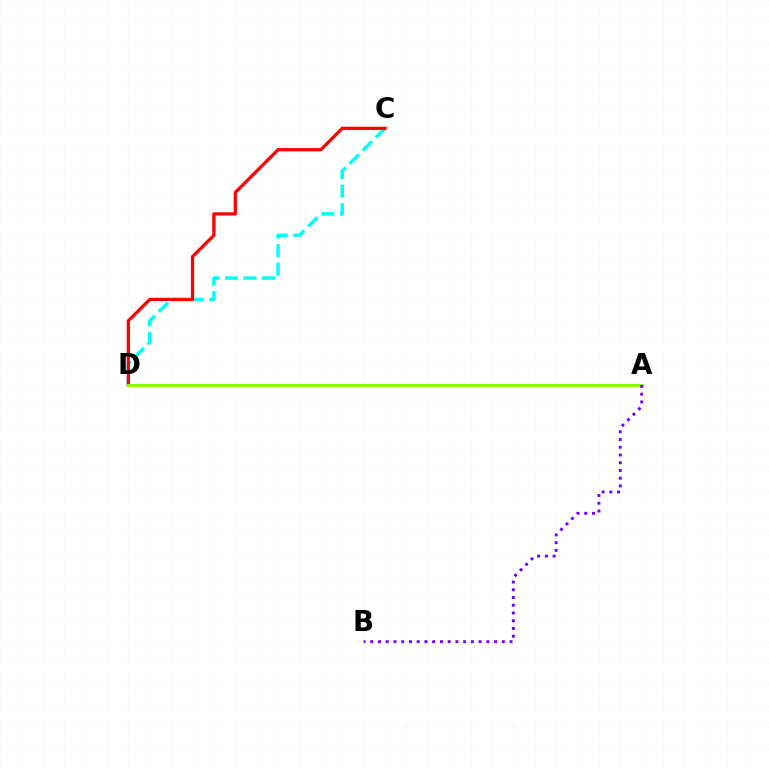{('C', 'D'): [{'color': '#00fff6', 'line_style': 'dashed', 'thickness': 2.52}, {'color': '#ff0000', 'line_style': 'solid', 'thickness': 2.33}], ('A', 'D'): [{'color': '#84ff00', 'line_style': 'solid', 'thickness': 2.11}], ('A', 'B'): [{'color': '#7200ff', 'line_style': 'dotted', 'thickness': 2.1}]}